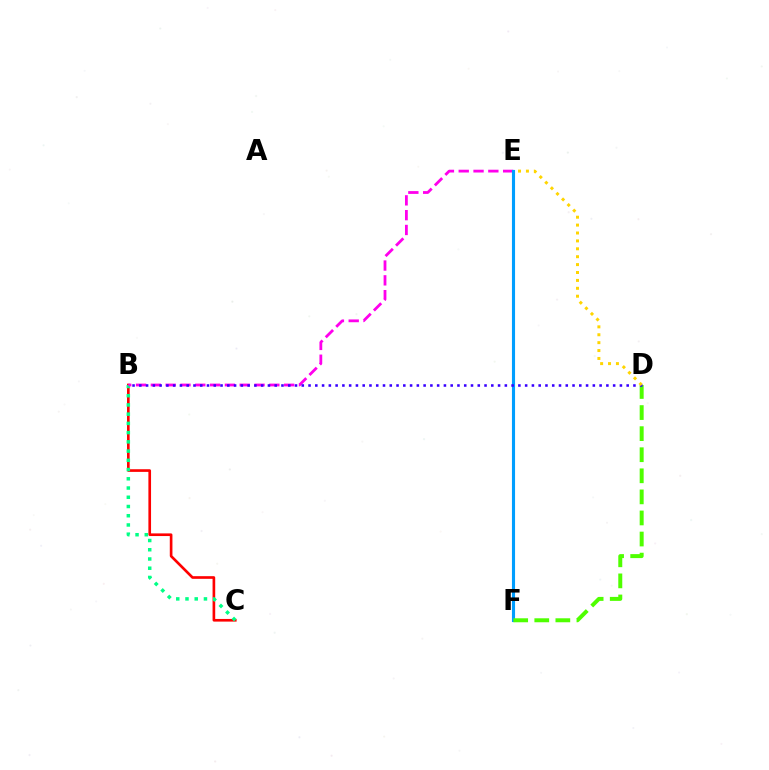{('B', 'C'): [{'color': '#ff0000', 'line_style': 'solid', 'thickness': 1.91}, {'color': '#00ff86', 'line_style': 'dotted', 'thickness': 2.51}], ('B', 'E'): [{'color': '#ff00ed', 'line_style': 'dashed', 'thickness': 2.01}], ('E', 'F'): [{'color': '#009eff', 'line_style': 'solid', 'thickness': 2.24}], ('D', 'F'): [{'color': '#4fff00', 'line_style': 'dashed', 'thickness': 2.86}], ('B', 'D'): [{'color': '#3700ff', 'line_style': 'dotted', 'thickness': 1.84}], ('D', 'E'): [{'color': '#ffd500', 'line_style': 'dotted', 'thickness': 2.15}]}